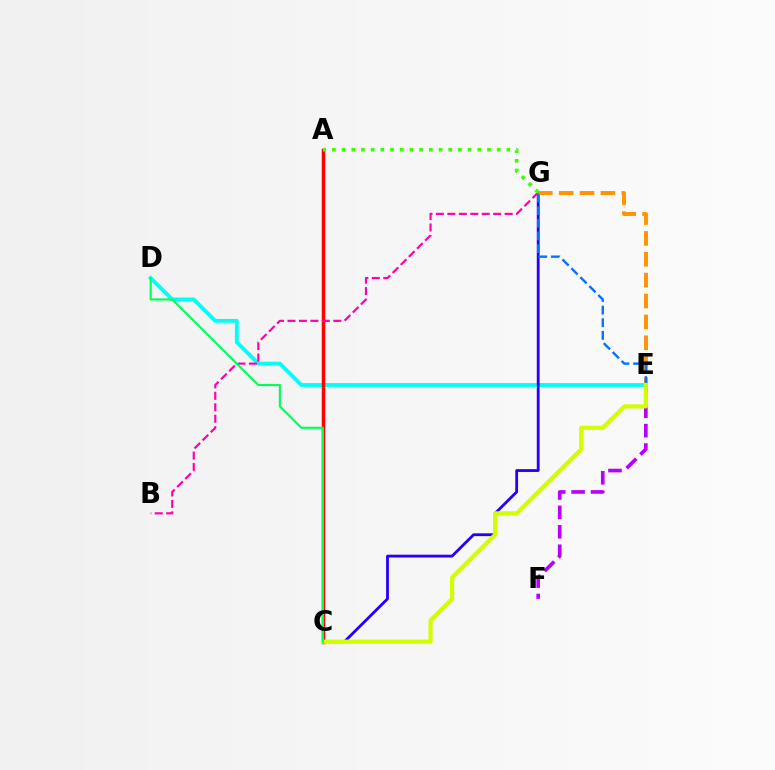{('D', 'E'): [{'color': '#00fff6', 'line_style': 'solid', 'thickness': 2.76}], ('C', 'G'): [{'color': '#2500ff', 'line_style': 'solid', 'thickness': 2.03}], ('A', 'C'): [{'color': '#ff0000', 'line_style': 'solid', 'thickness': 2.5}], ('B', 'G'): [{'color': '#ff00ac', 'line_style': 'dashed', 'thickness': 1.56}], ('E', 'G'): [{'color': '#ff9400', 'line_style': 'dashed', 'thickness': 2.84}, {'color': '#0074ff', 'line_style': 'dashed', 'thickness': 1.71}], ('E', 'F'): [{'color': '#b900ff', 'line_style': 'dashed', 'thickness': 2.64}], ('C', 'E'): [{'color': '#d1ff00', 'line_style': 'solid', 'thickness': 2.99}], ('A', 'G'): [{'color': '#3dff00', 'line_style': 'dotted', 'thickness': 2.63}], ('C', 'D'): [{'color': '#00ff5c', 'line_style': 'solid', 'thickness': 1.54}]}